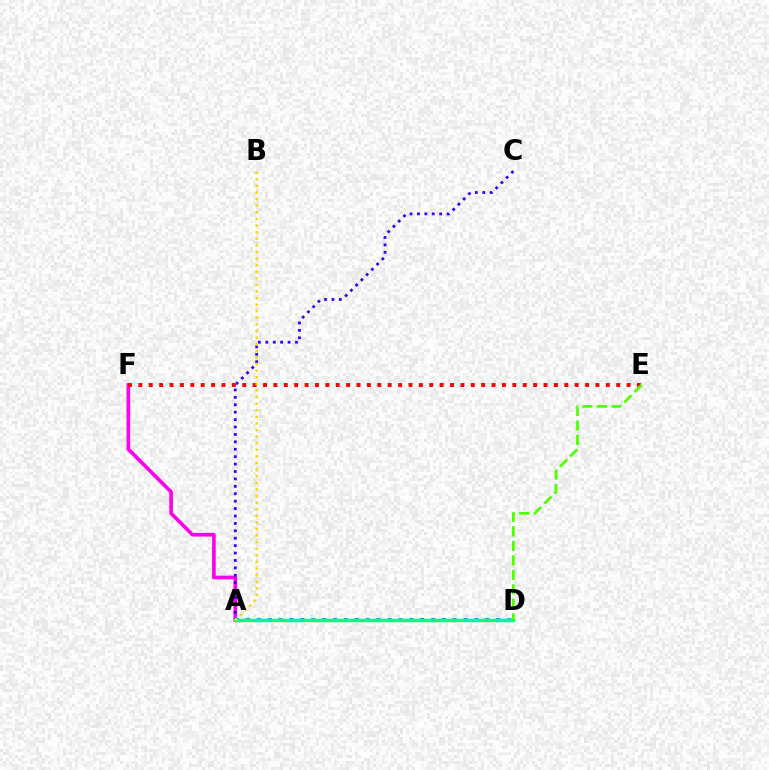{('A', 'F'): [{'color': '#ff00ed', 'line_style': 'solid', 'thickness': 2.64}], ('A', 'C'): [{'color': '#3700ff', 'line_style': 'dotted', 'thickness': 2.01}], ('A', 'D'): [{'color': '#009eff', 'line_style': 'dotted', 'thickness': 2.96}, {'color': '#00ff86', 'line_style': 'solid', 'thickness': 2.48}], ('E', 'F'): [{'color': '#ff0000', 'line_style': 'dotted', 'thickness': 2.82}], ('D', 'E'): [{'color': '#4fff00', 'line_style': 'dashed', 'thickness': 1.97}], ('A', 'B'): [{'color': '#ffd500', 'line_style': 'dotted', 'thickness': 1.79}]}